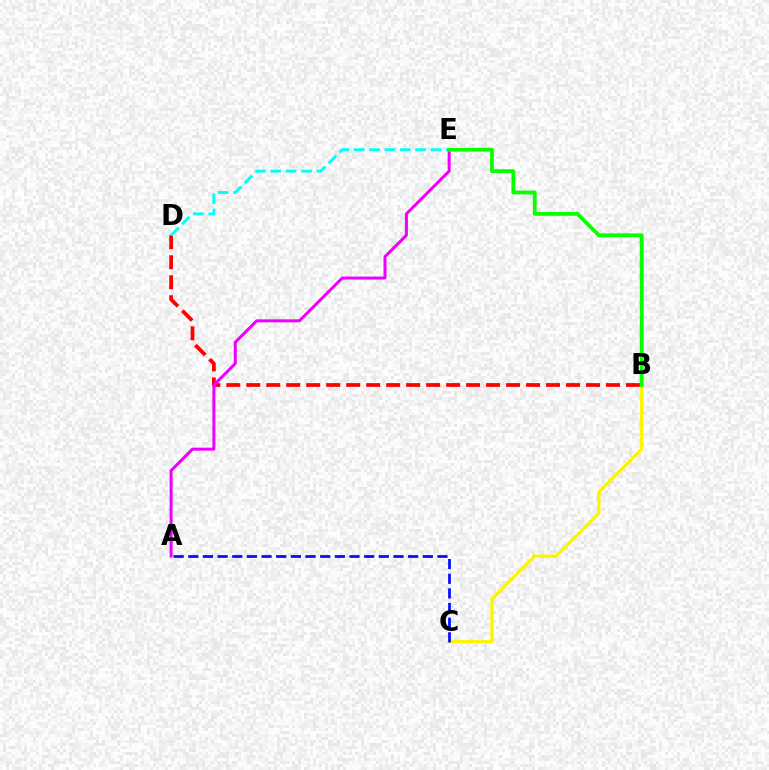{('B', 'D'): [{'color': '#ff0000', 'line_style': 'dashed', 'thickness': 2.71}], ('A', 'E'): [{'color': '#ee00ff', 'line_style': 'solid', 'thickness': 2.16}], ('B', 'C'): [{'color': '#fcf500', 'line_style': 'solid', 'thickness': 2.3}], ('D', 'E'): [{'color': '#00fff6', 'line_style': 'dashed', 'thickness': 2.09}], ('A', 'C'): [{'color': '#0010ff', 'line_style': 'dashed', 'thickness': 1.99}], ('B', 'E'): [{'color': '#08ff00', 'line_style': 'solid', 'thickness': 2.73}]}